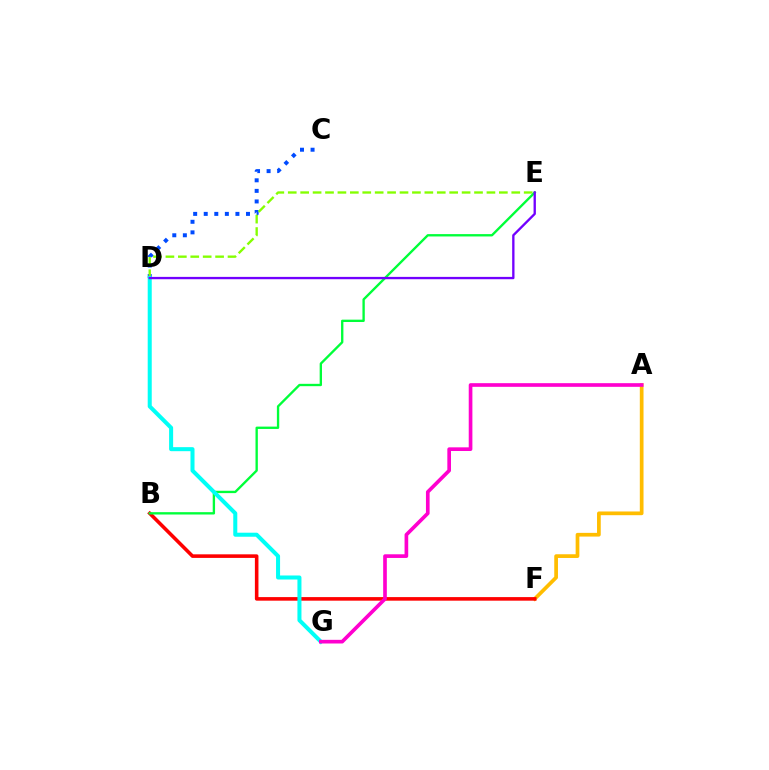{('A', 'F'): [{'color': '#ffbd00', 'line_style': 'solid', 'thickness': 2.67}], ('C', 'D'): [{'color': '#004bff', 'line_style': 'dotted', 'thickness': 2.87}], ('B', 'F'): [{'color': '#ff0000', 'line_style': 'solid', 'thickness': 2.57}], ('D', 'E'): [{'color': '#84ff00', 'line_style': 'dashed', 'thickness': 1.69}, {'color': '#7200ff', 'line_style': 'solid', 'thickness': 1.68}], ('B', 'E'): [{'color': '#00ff39', 'line_style': 'solid', 'thickness': 1.69}], ('D', 'G'): [{'color': '#00fff6', 'line_style': 'solid', 'thickness': 2.9}], ('A', 'G'): [{'color': '#ff00cf', 'line_style': 'solid', 'thickness': 2.64}]}